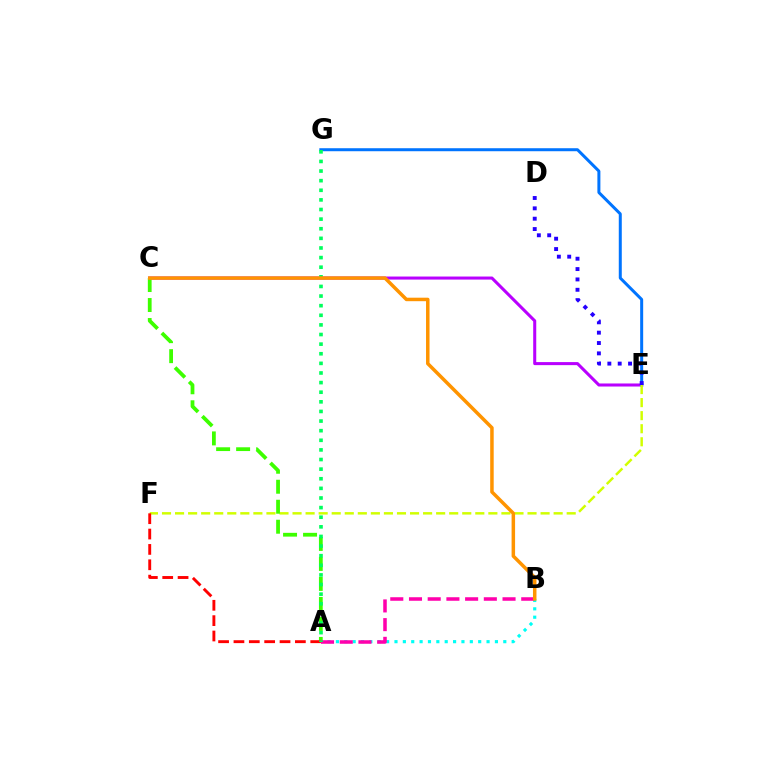{('A', 'B'): [{'color': '#00fff6', 'line_style': 'dotted', 'thickness': 2.27}, {'color': '#ff00ac', 'line_style': 'dashed', 'thickness': 2.54}], ('C', 'E'): [{'color': '#b900ff', 'line_style': 'solid', 'thickness': 2.19}], ('E', 'G'): [{'color': '#0074ff', 'line_style': 'solid', 'thickness': 2.16}], ('E', 'F'): [{'color': '#d1ff00', 'line_style': 'dashed', 'thickness': 1.77}], ('A', 'C'): [{'color': '#3dff00', 'line_style': 'dashed', 'thickness': 2.72}], ('A', 'F'): [{'color': '#ff0000', 'line_style': 'dashed', 'thickness': 2.09}], ('A', 'G'): [{'color': '#00ff5c', 'line_style': 'dotted', 'thickness': 2.61}], ('D', 'E'): [{'color': '#2500ff', 'line_style': 'dotted', 'thickness': 2.81}], ('B', 'C'): [{'color': '#ff9400', 'line_style': 'solid', 'thickness': 2.52}]}